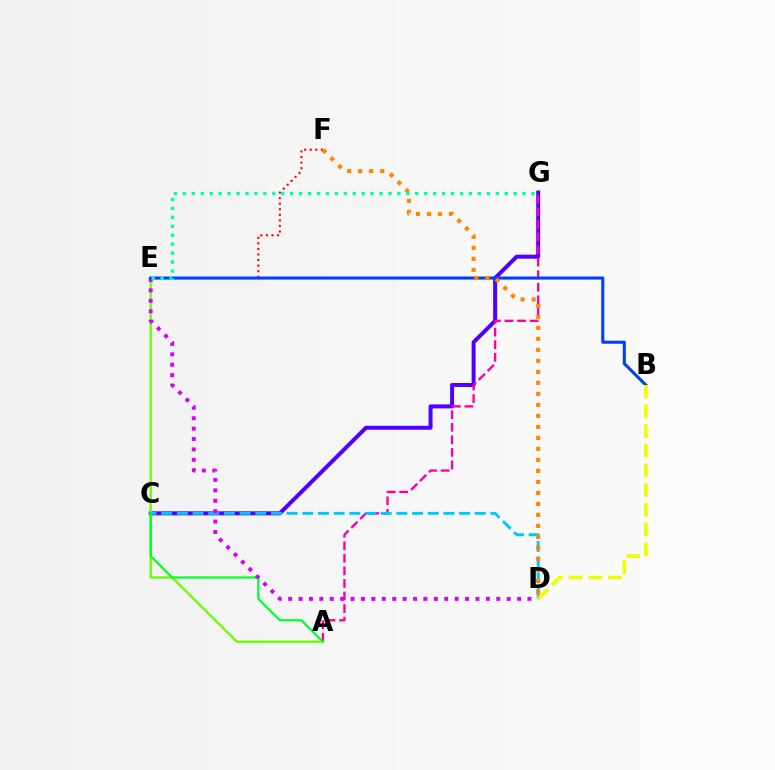{('C', 'G'): [{'color': '#4f00ff', 'line_style': 'solid', 'thickness': 2.88}], ('A', 'E'): [{'color': '#66ff00', 'line_style': 'solid', 'thickness': 1.66}], ('A', 'G'): [{'color': '#ff00a0', 'line_style': 'dashed', 'thickness': 1.71}], ('C', 'D'): [{'color': '#00c7ff', 'line_style': 'dashed', 'thickness': 2.13}], ('A', 'C'): [{'color': '#00ff27', 'line_style': 'solid', 'thickness': 1.58}], ('E', 'F'): [{'color': '#ff0000', 'line_style': 'dotted', 'thickness': 1.51}], ('D', 'E'): [{'color': '#d600ff', 'line_style': 'dotted', 'thickness': 2.83}], ('B', 'E'): [{'color': '#003fff', 'line_style': 'solid', 'thickness': 2.22}], ('B', 'D'): [{'color': '#eeff00', 'line_style': 'dashed', 'thickness': 2.68}], ('D', 'F'): [{'color': '#ff8800', 'line_style': 'dotted', 'thickness': 2.99}], ('E', 'G'): [{'color': '#00ffaf', 'line_style': 'dotted', 'thickness': 2.43}]}